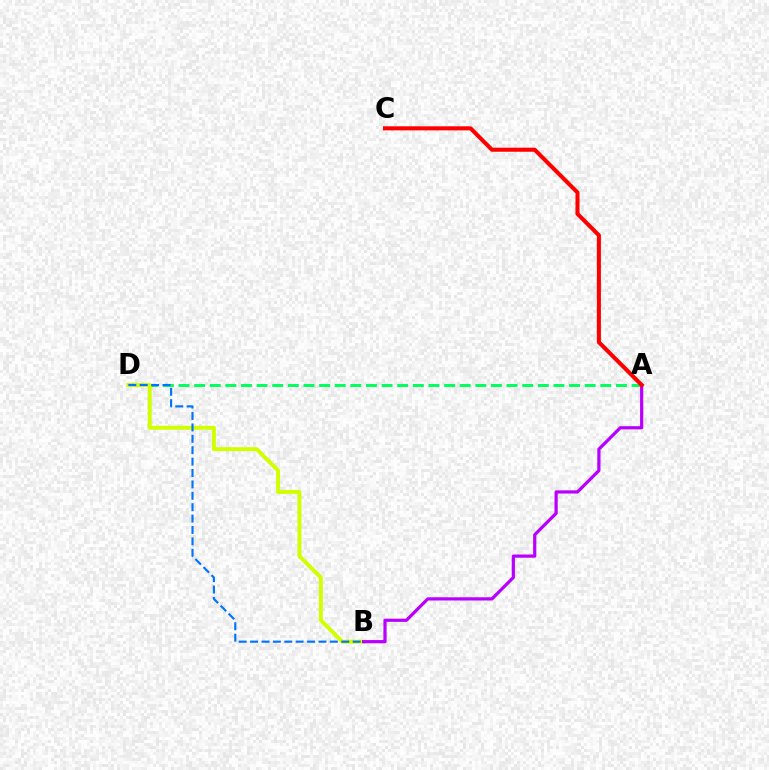{('A', 'D'): [{'color': '#00ff5c', 'line_style': 'dashed', 'thickness': 2.12}], ('B', 'D'): [{'color': '#d1ff00', 'line_style': 'solid', 'thickness': 2.83}, {'color': '#0074ff', 'line_style': 'dashed', 'thickness': 1.55}], ('A', 'B'): [{'color': '#b900ff', 'line_style': 'solid', 'thickness': 2.31}], ('A', 'C'): [{'color': '#ff0000', 'line_style': 'solid', 'thickness': 2.92}]}